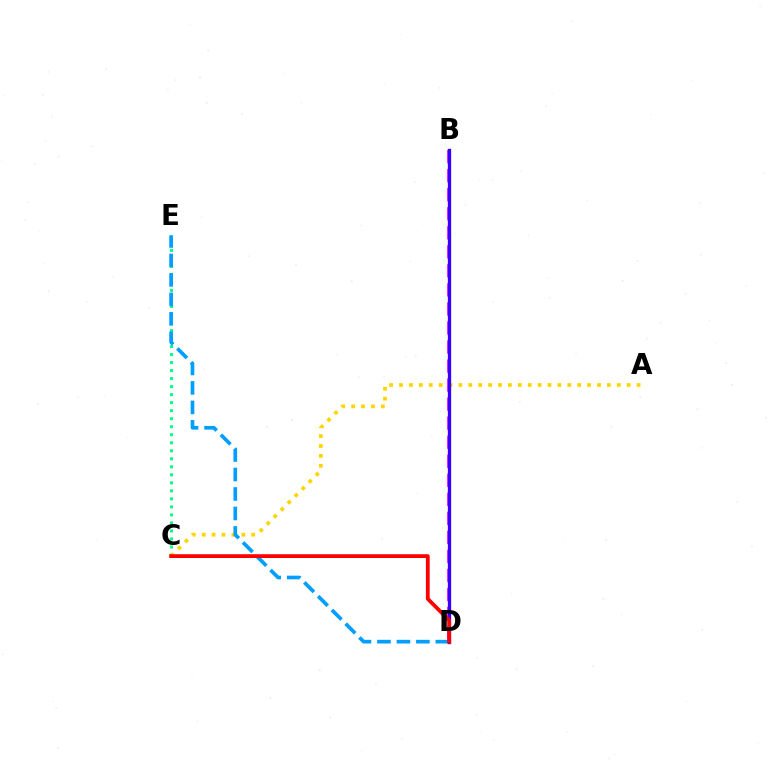{('C', 'E'): [{'color': '#00ff86', 'line_style': 'dotted', 'thickness': 2.18}], ('A', 'C'): [{'color': '#ffd500', 'line_style': 'dotted', 'thickness': 2.69}], ('B', 'D'): [{'color': '#4fff00', 'line_style': 'dotted', 'thickness': 1.93}, {'color': '#ff00ed', 'line_style': 'dashed', 'thickness': 2.59}, {'color': '#3700ff', 'line_style': 'solid', 'thickness': 2.38}], ('D', 'E'): [{'color': '#009eff', 'line_style': 'dashed', 'thickness': 2.65}], ('C', 'D'): [{'color': '#ff0000', 'line_style': 'solid', 'thickness': 2.73}]}